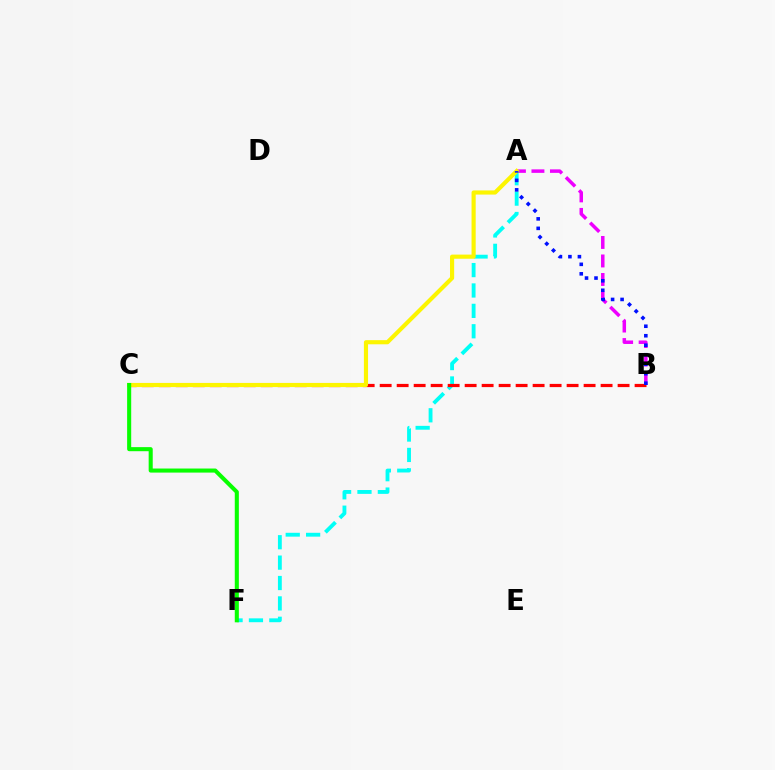{('A', 'B'): [{'color': '#ee00ff', 'line_style': 'dashed', 'thickness': 2.51}, {'color': '#0010ff', 'line_style': 'dotted', 'thickness': 2.58}], ('A', 'F'): [{'color': '#00fff6', 'line_style': 'dashed', 'thickness': 2.77}], ('B', 'C'): [{'color': '#ff0000', 'line_style': 'dashed', 'thickness': 2.31}], ('A', 'C'): [{'color': '#fcf500', 'line_style': 'solid', 'thickness': 2.98}], ('C', 'F'): [{'color': '#08ff00', 'line_style': 'solid', 'thickness': 2.93}]}